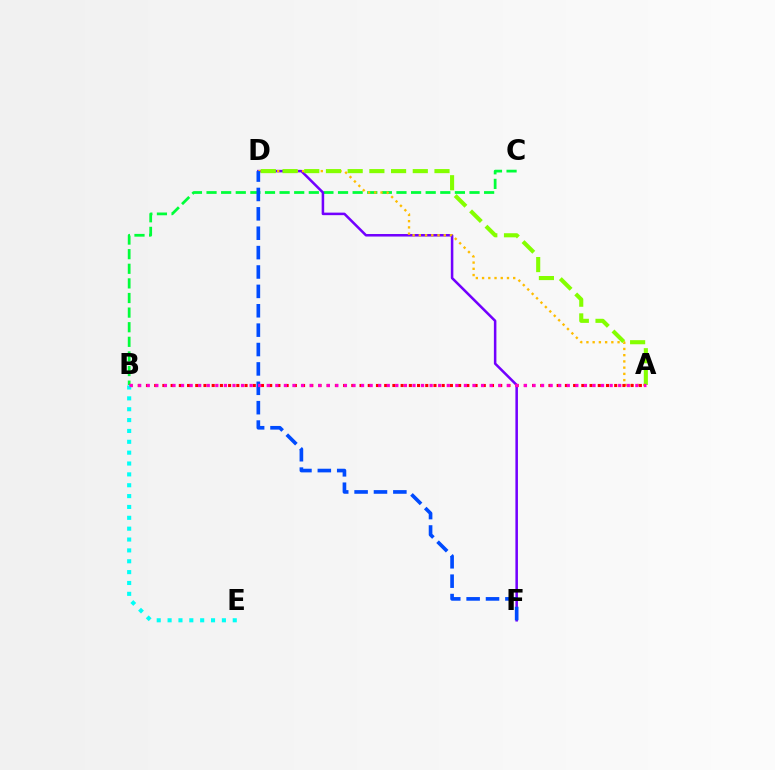{('B', 'C'): [{'color': '#00ff39', 'line_style': 'dashed', 'thickness': 1.98}], ('D', 'F'): [{'color': '#7200ff', 'line_style': 'solid', 'thickness': 1.82}, {'color': '#004bff', 'line_style': 'dashed', 'thickness': 2.63}], ('A', 'D'): [{'color': '#ffbd00', 'line_style': 'dotted', 'thickness': 1.69}, {'color': '#84ff00', 'line_style': 'dashed', 'thickness': 2.95}], ('A', 'B'): [{'color': '#ff0000', 'line_style': 'dotted', 'thickness': 2.23}, {'color': '#ff00cf', 'line_style': 'dotted', 'thickness': 2.33}], ('B', 'E'): [{'color': '#00fff6', 'line_style': 'dotted', 'thickness': 2.95}]}